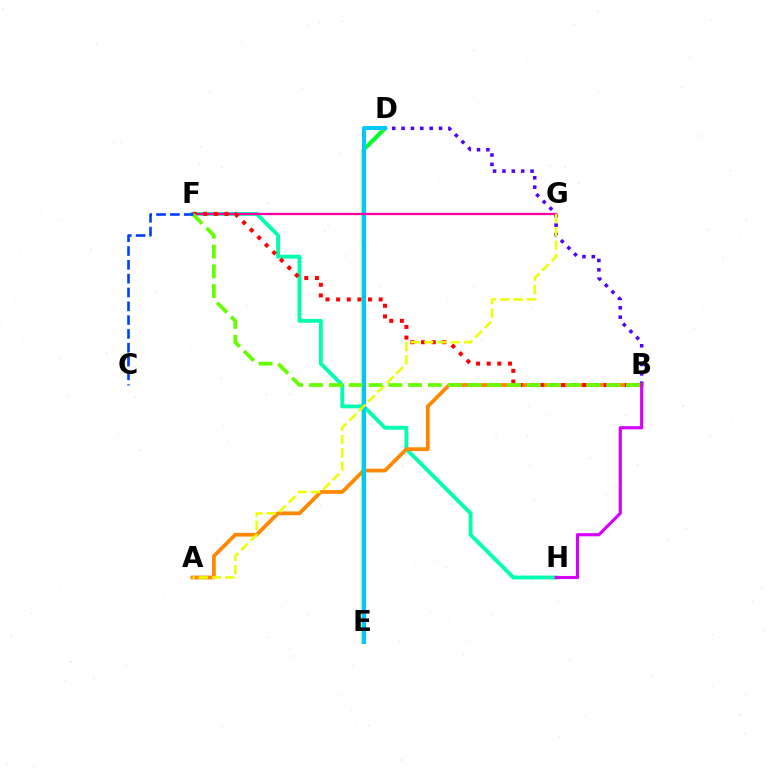{('F', 'H'): [{'color': '#00ffaf', 'line_style': 'solid', 'thickness': 2.77}], ('B', 'D'): [{'color': '#4f00ff', 'line_style': 'dotted', 'thickness': 2.54}], ('A', 'B'): [{'color': '#ff8800', 'line_style': 'solid', 'thickness': 2.71}], ('D', 'E'): [{'color': '#00ff27', 'line_style': 'solid', 'thickness': 2.95}, {'color': '#00c7ff', 'line_style': 'solid', 'thickness': 2.86}], ('F', 'G'): [{'color': '#ff00a0', 'line_style': 'solid', 'thickness': 1.64}], ('B', 'H'): [{'color': '#d600ff', 'line_style': 'solid', 'thickness': 2.26}], ('B', 'F'): [{'color': '#ff0000', 'line_style': 'dotted', 'thickness': 2.89}, {'color': '#66ff00', 'line_style': 'dashed', 'thickness': 2.69}], ('A', 'G'): [{'color': '#eeff00', 'line_style': 'dashed', 'thickness': 1.81}], ('C', 'F'): [{'color': '#003fff', 'line_style': 'dashed', 'thickness': 1.88}]}